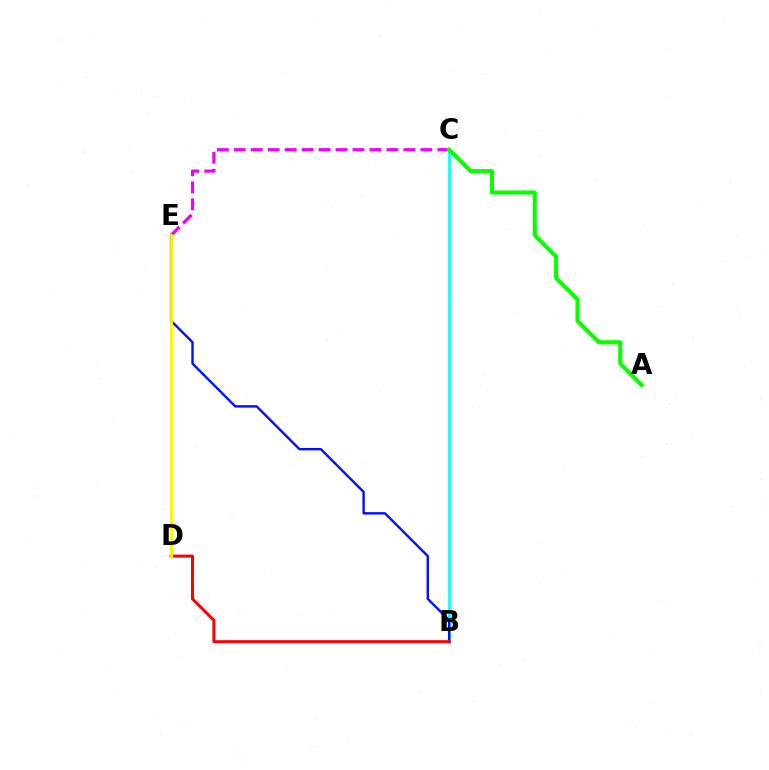{('C', 'E'): [{'color': '#ee00ff', 'line_style': 'dashed', 'thickness': 2.3}], ('B', 'C'): [{'color': '#00fff6', 'line_style': 'solid', 'thickness': 1.93}], ('B', 'E'): [{'color': '#0010ff', 'line_style': 'solid', 'thickness': 1.73}], ('B', 'D'): [{'color': '#ff0000', 'line_style': 'solid', 'thickness': 2.17}], ('A', 'C'): [{'color': '#08ff00', 'line_style': 'solid', 'thickness': 2.94}], ('D', 'E'): [{'color': '#fcf500', 'line_style': 'solid', 'thickness': 2.0}]}